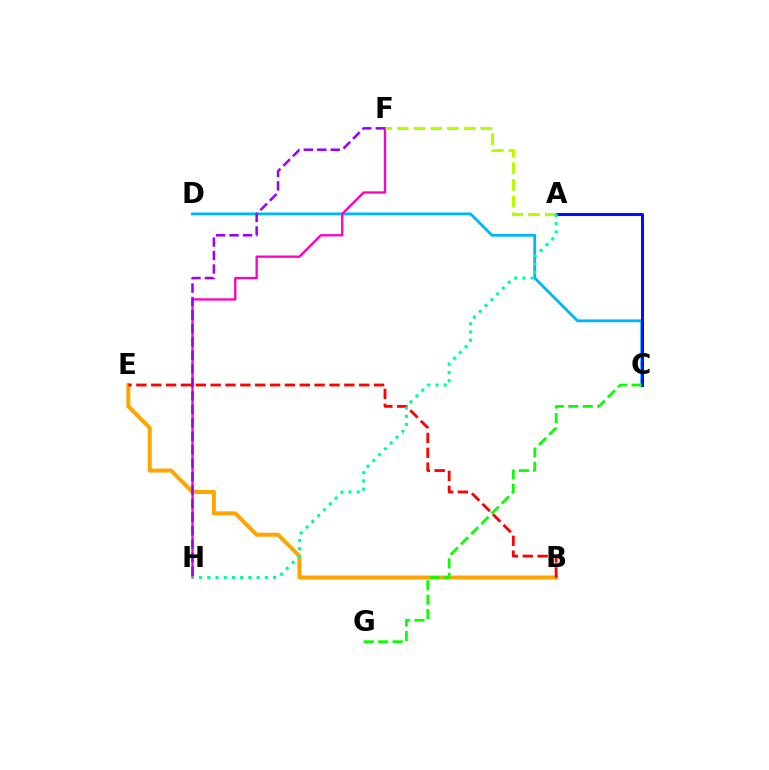{('C', 'D'): [{'color': '#00b5ff', 'line_style': 'solid', 'thickness': 2.03}], ('F', 'H'): [{'color': '#ff00bd', 'line_style': 'solid', 'thickness': 1.68}, {'color': '#9b00ff', 'line_style': 'dashed', 'thickness': 1.83}], ('B', 'E'): [{'color': '#ffa500', 'line_style': 'solid', 'thickness': 2.87}, {'color': '#ff0000', 'line_style': 'dashed', 'thickness': 2.02}], ('A', 'C'): [{'color': '#0010ff', 'line_style': 'solid', 'thickness': 2.18}], ('A', 'F'): [{'color': '#b3ff00', 'line_style': 'dashed', 'thickness': 2.27}], ('A', 'H'): [{'color': '#00ff9d', 'line_style': 'dotted', 'thickness': 2.24}], ('C', 'G'): [{'color': '#08ff00', 'line_style': 'dashed', 'thickness': 1.96}]}